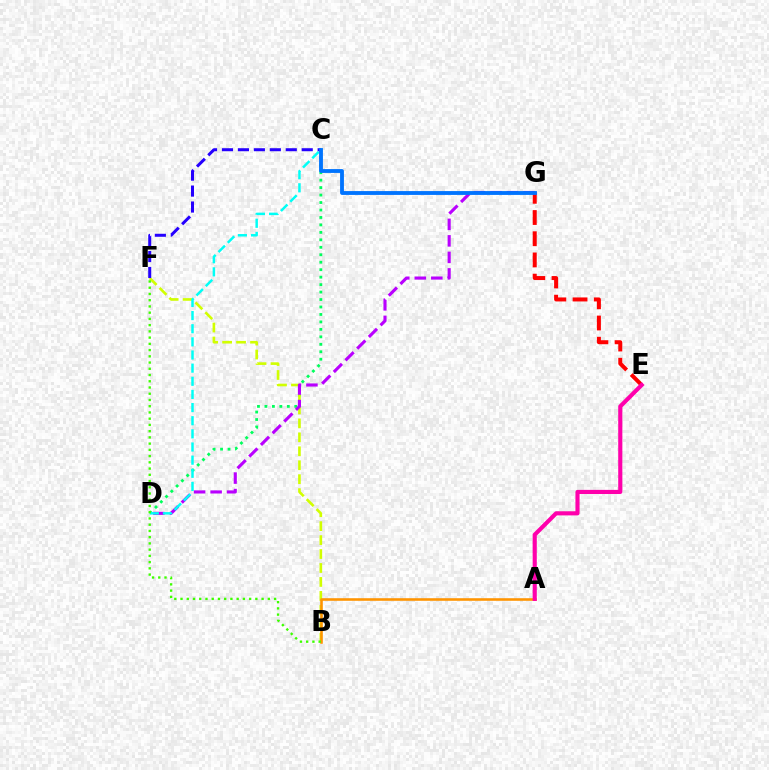{('C', 'D'): [{'color': '#00ff5c', 'line_style': 'dotted', 'thickness': 2.03}, {'color': '#00fff6', 'line_style': 'dashed', 'thickness': 1.79}], ('E', 'G'): [{'color': '#ff0000', 'line_style': 'dashed', 'thickness': 2.88}], ('B', 'F'): [{'color': '#d1ff00', 'line_style': 'dashed', 'thickness': 1.9}, {'color': '#3dff00', 'line_style': 'dotted', 'thickness': 1.69}], ('A', 'B'): [{'color': '#ff9400', 'line_style': 'solid', 'thickness': 1.86}], ('D', 'G'): [{'color': '#b900ff', 'line_style': 'dashed', 'thickness': 2.24}], ('C', 'F'): [{'color': '#2500ff', 'line_style': 'dashed', 'thickness': 2.17}], ('A', 'E'): [{'color': '#ff00ac', 'line_style': 'solid', 'thickness': 2.97}], ('C', 'G'): [{'color': '#0074ff', 'line_style': 'solid', 'thickness': 2.76}]}